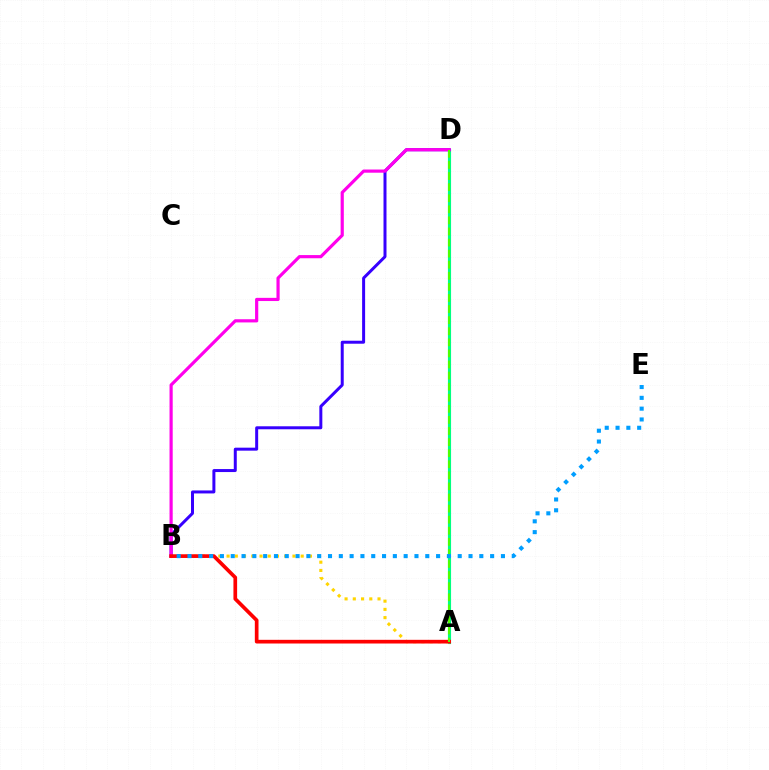{('A', 'D'): [{'color': '#00ff86', 'line_style': 'solid', 'thickness': 2.25}, {'color': '#4fff00', 'line_style': 'dashed', 'thickness': 1.51}], ('B', 'D'): [{'color': '#3700ff', 'line_style': 'solid', 'thickness': 2.15}, {'color': '#ff00ed', 'line_style': 'solid', 'thickness': 2.29}], ('A', 'B'): [{'color': '#ffd500', 'line_style': 'dotted', 'thickness': 2.24}, {'color': '#ff0000', 'line_style': 'solid', 'thickness': 2.65}], ('B', 'E'): [{'color': '#009eff', 'line_style': 'dotted', 'thickness': 2.94}]}